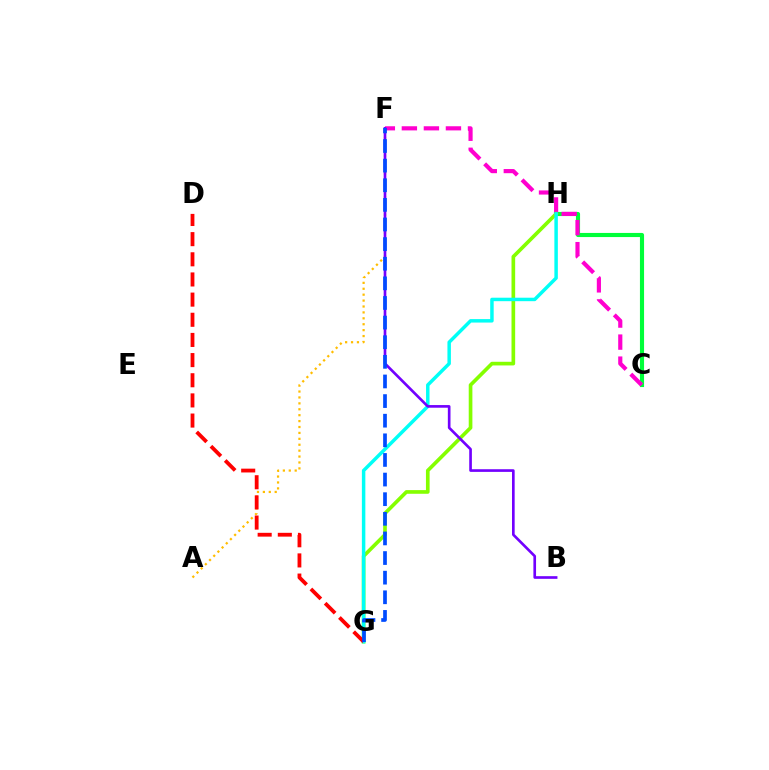{('C', 'H'): [{'color': '#00ff39', 'line_style': 'solid', 'thickness': 2.97}], ('A', 'F'): [{'color': '#ffbd00', 'line_style': 'dotted', 'thickness': 1.61}], ('C', 'F'): [{'color': '#ff00cf', 'line_style': 'dashed', 'thickness': 2.99}], ('G', 'H'): [{'color': '#84ff00', 'line_style': 'solid', 'thickness': 2.64}, {'color': '#00fff6', 'line_style': 'solid', 'thickness': 2.5}], ('D', 'G'): [{'color': '#ff0000', 'line_style': 'dashed', 'thickness': 2.74}], ('B', 'F'): [{'color': '#7200ff', 'line_style': 'solid', 'thickness': 1.91}], ('F', 'G'): [{'color': '#004bff', 'line_style': 'dashed', 'thickness': 2.67}]}